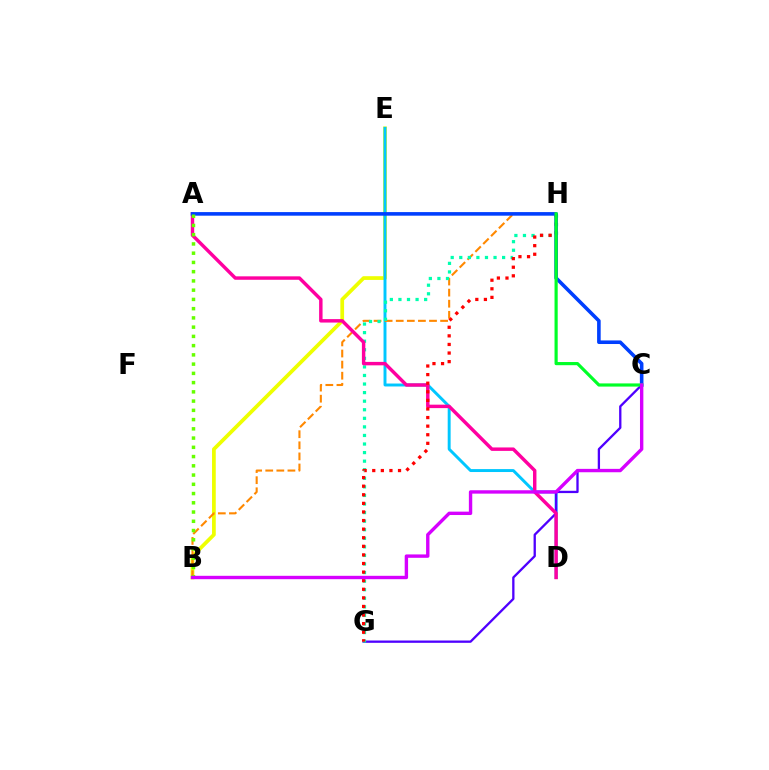{('B', 'E'): [{'color': '#eeff00', 'line_style': 'solid', 'thickness': 2.69}], ('D', 'E'): [{'color': '#00c7ff', 'line_style': 'solid', 'thickness': 2.12}], ('C', 'G'): [{'color': '#4f00ff', 'line_style': 'solid', 'thickness': 1.66}], ('B', 'H'): [{'color': '#ff8800', 'line_style': 'dashed', 'thickness': 1.51}], ('G', 'H'): [{'color': '#00ffaf', 'line_style': 'dotted', 'thickness': 2.33}, {'color': '#ff0000', 'line_style': 'dotted', 'thickness': 2.33}], ('A', 'D'): [{'color': '#ff00a0', 'line_style': 'solid', 'thickness': 2.48}], ('A', 'C'): [{'color': '#003fff', 'line_style': 'solid', 'thickness': 2.58}], ('C', 'H'): [{'color': '#00ff27', 'line_style': 'solid', 'thickness': 2.28}], ('A', 'B'): [{'color': '#66ff00', 'line_style': 'dotted', 'thickness': 2.51}], ('B', 'C'): [{'color': '#d600ff', 'line_style': 'solid', 'thickness': 2.44}]}